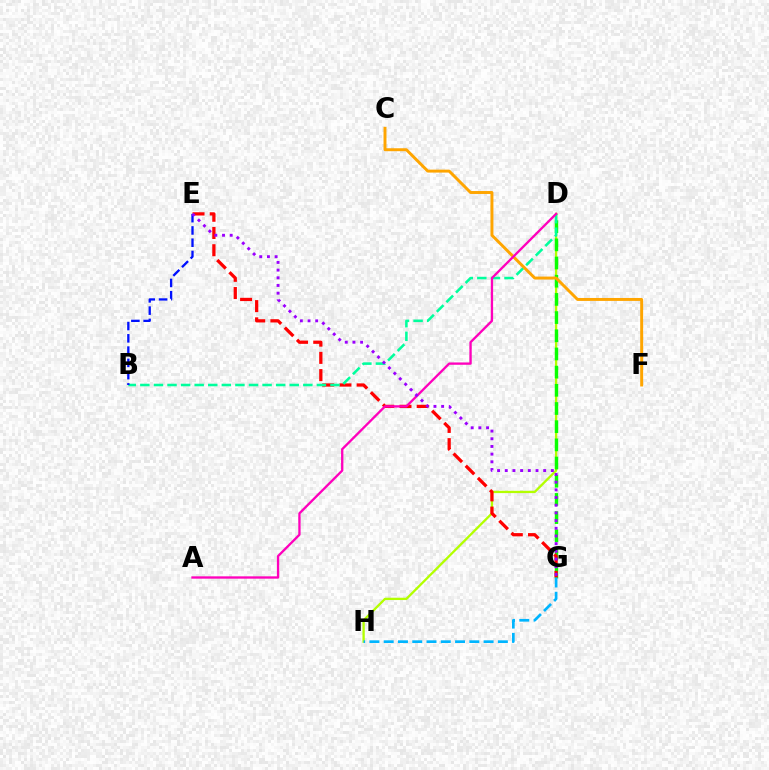{('D', 'H'): [{'color': '#b3ff00', 'line_style': 'solid', 'thickness': 1.66}], ('D', 'G'): [{'color': '#08ff00', 'line_style': 'dashed', 'thickness': 2.47}], ('E', 'G'): [{'color': '#ff0000', 'line_style': 'dashed', 'thickness': 2.34}, {'color': '#9b00ff', 'line_style': 'dotted', 'thickness': 2.09}], ('B', 'D'): [{'color': '#00ff9d', 'line_style': 'dashed', 'thickness': 1.84}], ('C', 'F'): [{'color': '#ffa500', 'line_style': 'solid', 'thickness': 2.12}], ('B', 'E'): [{'color': '#0010ff', 'line_style': 'dashed', 'thickness': 1.67}], ('A', 'D'): [{'color': '#ff00bd', 'line_style': 'solid', 'thickness': 1.67}], ('G', 'H'): [{'color': '#00b5ff', 'line_style': 'dashed', 'thickness': 1.94}]}